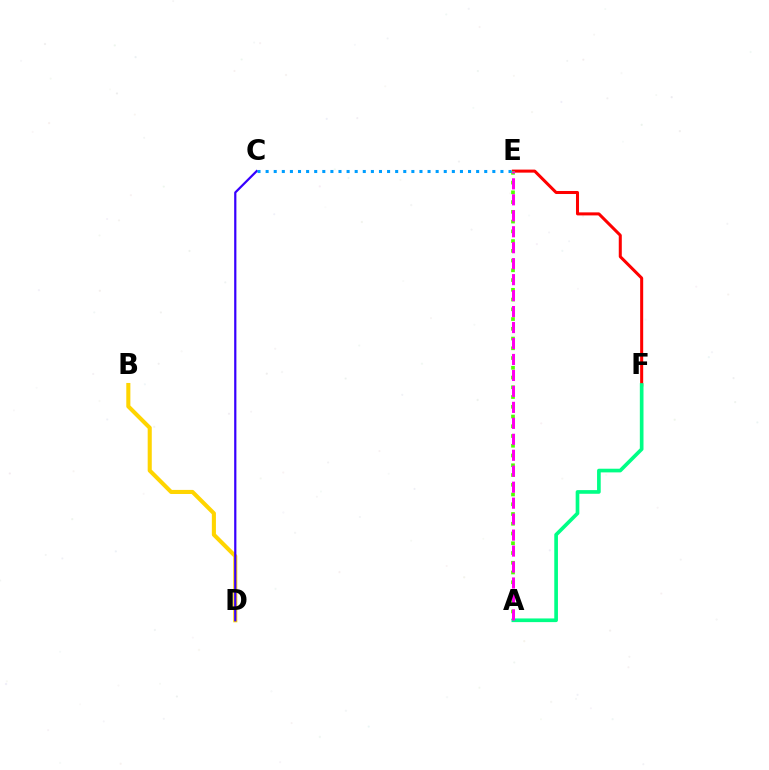{('B', 'D'): [{'color': '#ffd500', 'line_style': 'solid', 'thickness': 2.94}], ('C', 'D'): [{'color': '#3700ff', 'line_style': 'solid', 'thickness': 1.6}], ('E', 'F'): [{'color': '#ff0000', 'line_style': 'solid', 'thickness': 2.18}], ('A', 'E'): [{'color': '#4fff00', 'line_style': 'dotted', 'thickness': 2.65}, {'color': '#ff00ed', 'line_style': 'dashed', 'thickness': 2.17}], ('A', 'F'): [{'color': '#00ff86', 'line_style': 'solid', 'thickness': 2.64}], ('C', 'E'): [{'color': '#009eff', 'line_style': 'dotted', 'thickness': 2.2}]}